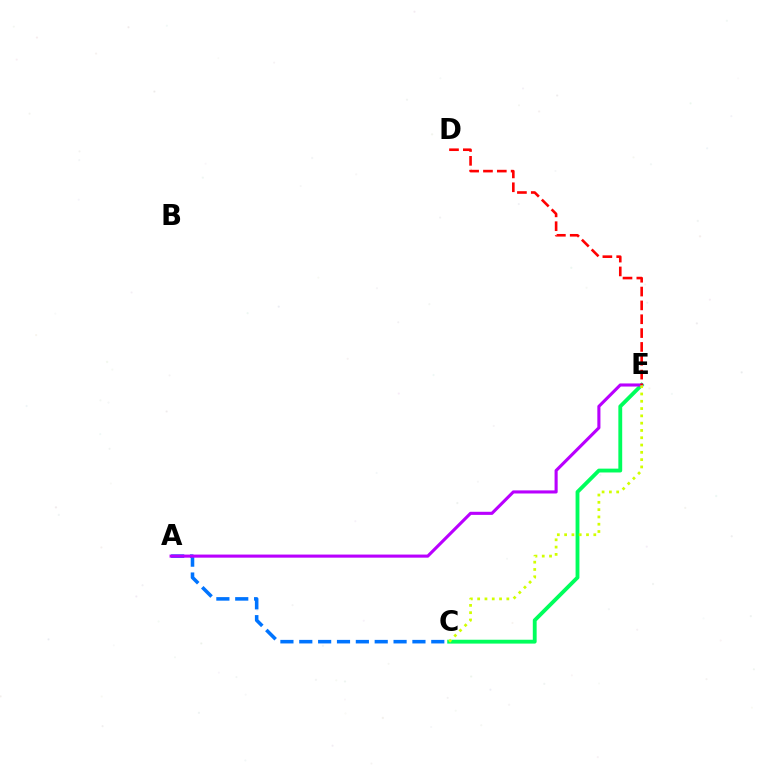{('C', 'E'): [{'color': '#00ff5c', 'line_style': 'solid', 'thickness': 2.77}, {'color': '#d1ff00', 'line_style': 'dotted', 'thickness': 1.98}], ('A', 'C'): [{'color': '#0074ff', 'line_style': 'dashed', 'thickness': 2.56}], ('A', 'E'): [{'color': '#b900ff', 'line_style': 'solid', 'thickness': 2.23}], ('D', 'E'): [{'color': '#ff0000', 'line_style': 'dashed', 'thickness': 1.88}]}